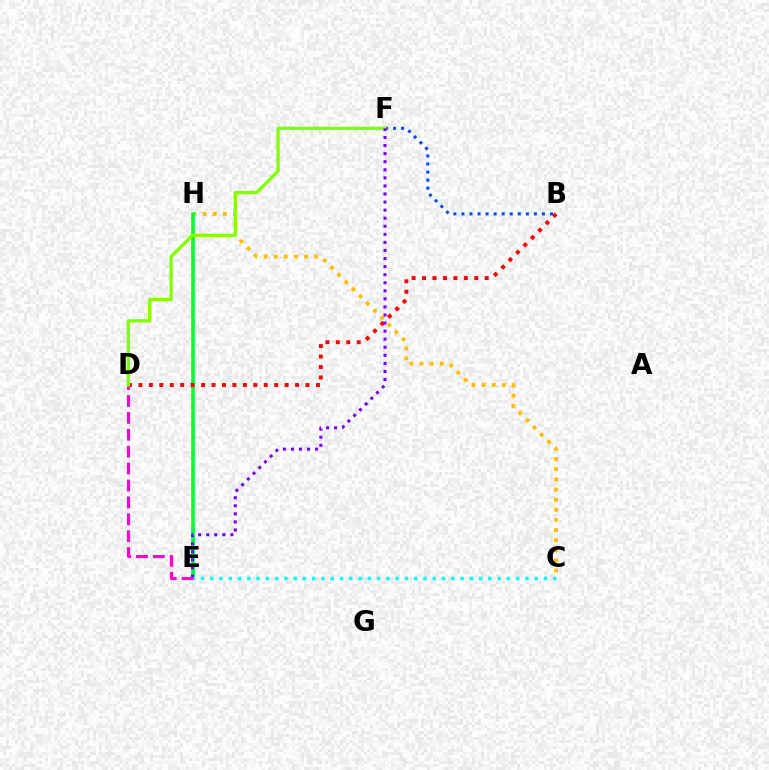{('C', 'H'): [{'color': '#ffbd00', 'line_style': 'dotted', 'thickness': 2.75}], ('E', 'H'): [{'color': '#00ff39', 'line_style': 'solid', 'thickness': 2.64}], ('D', 'E'): [{'color': '#ff00cf', 'line_style': 'dashed', 'thickness': 2.3}], ('C', 'E'): [{'color': '#00fff6', 'line_style': 'dotted', 'thickness': 2.52}], ('B', 'D'): [{'color': '#ff0000', 'line_style': 'dotted', 'thickness': 2.84}], ('B', 'F'): [{'color': '#004bff', 'line_style': 'dotted', 'thickness': 2.19}], ('D', 'F'): [{'color': '#84ff00', 'line_style': 'solid', 'thickness': 2.39}], ('E', 'F'): [{'color': '#7200ff', 'line_style': 'dotted', 'thickness': 2.19}]}